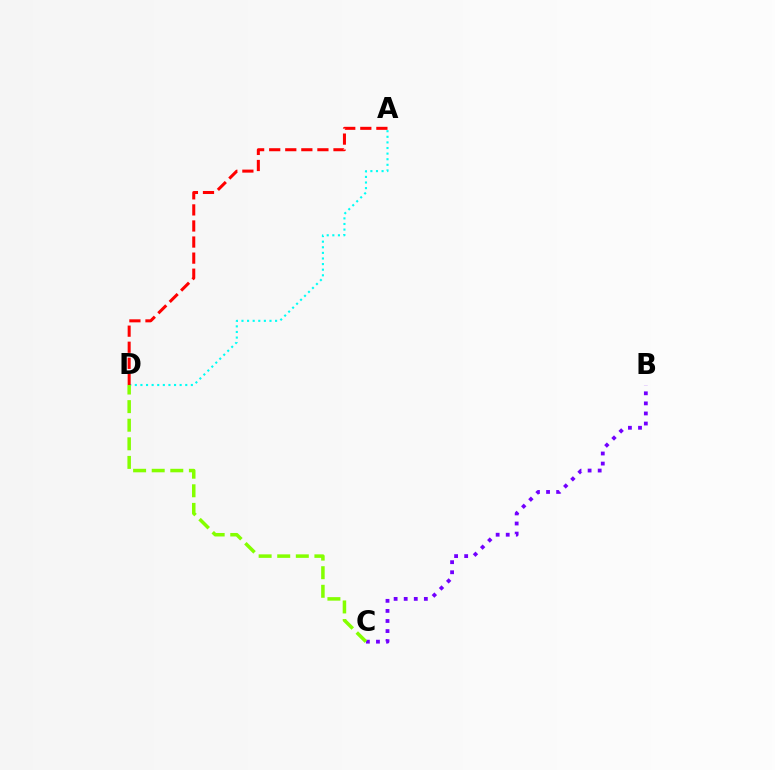{('A', 'D'): [{'color': '#00fff6', 'line_style': 'dotted', 'thickness': 1.52}, {'color': '#ff0000', 'line_style': 'dashed', 'thickness': 2.18}], ('B', 'C'): [{'color': '#7200ff', 'line_style': 'dotted', 'thickness': 2.74}], ('C', 'D'): [{'color': '#84ff00', 'line_style': 'dashed', 'thickness': 2.53}]}